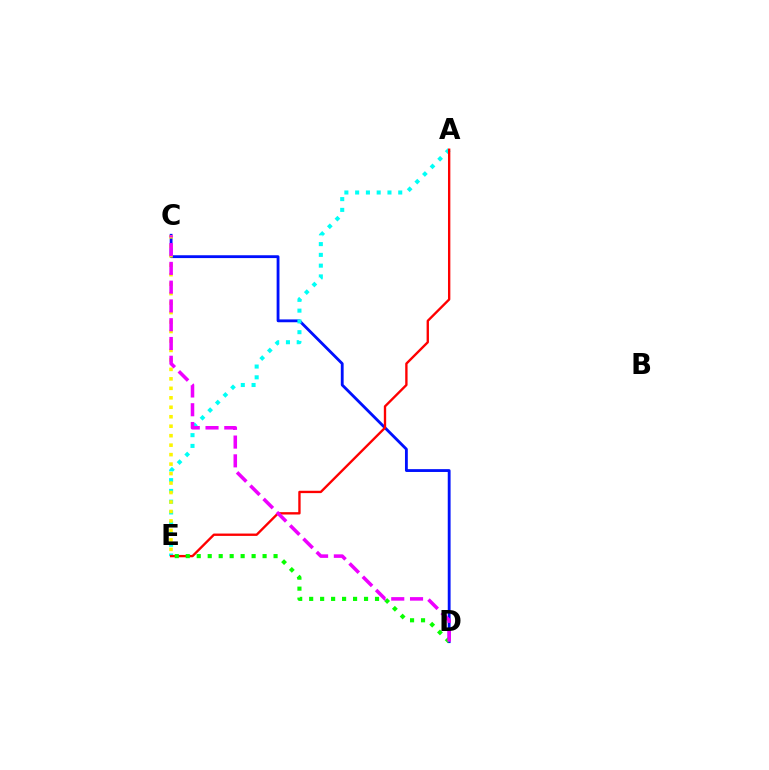{('C', 'D'): [{'color': '#0010ff', 'line_style': 'solid', 'thickness': 2.04}, {'color': '#ee00ff', 'line_style': 'dashed', 'thickness': 2.55}], ('A', 'E'): [{'color': '#00fff6', 'line_style': 'dotted', 'thickness': 2.93}, {'color': '#ff0000', 'line_style': 'solid', 'thickness': 1.7}], ('C', 'E'): [{'color': '#fcf500', 'line_style': 'dotted', 'thickness': 2.57}], ('D', 'E'): [{'color': '#08ff00', 'line_style': 'dotted', 'thickness': 2.98}]}